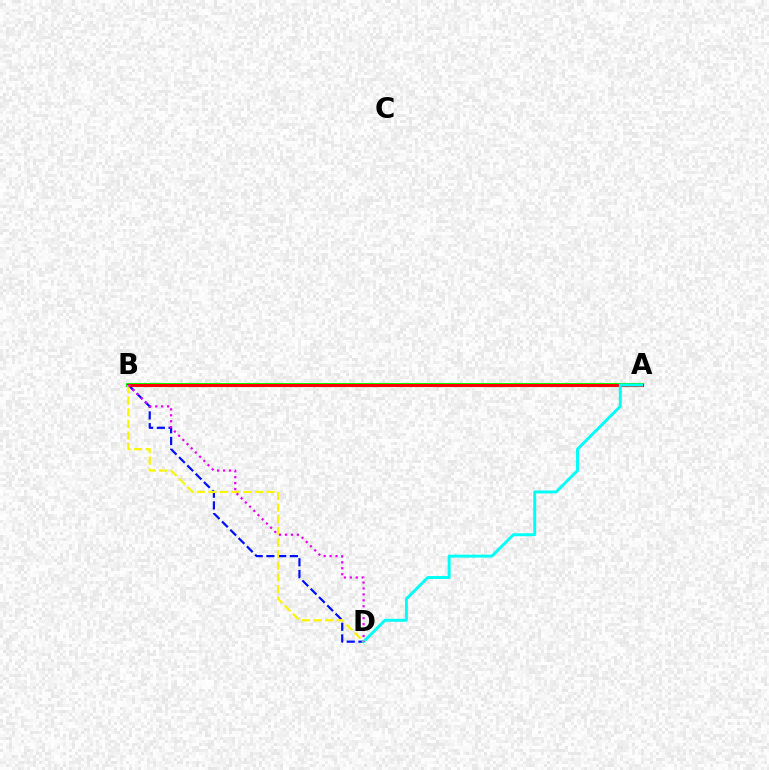{('A', 'B'): [{'color': '#08ff00', 'line_style': 'solid', 'thickness': 2.96}, {'color': '#ff0000', 'line_style': 'solid', 'thickness': 2.22}], ('B', 'D'): [{'color': '#0010ff', 'line_style': 'dashed', 'thickness': 1.59}, {'color': '#fcf500', 'line_style': 'dashed', 'thickness': 1.58}, {'color': '#ee00ff', 'line_style': 'dotted', 'thickness': 1.61}], ('A', 'D'): [{'color': '#00fff6', 'line_style': 'solid', 'thickness': 2.11}]}